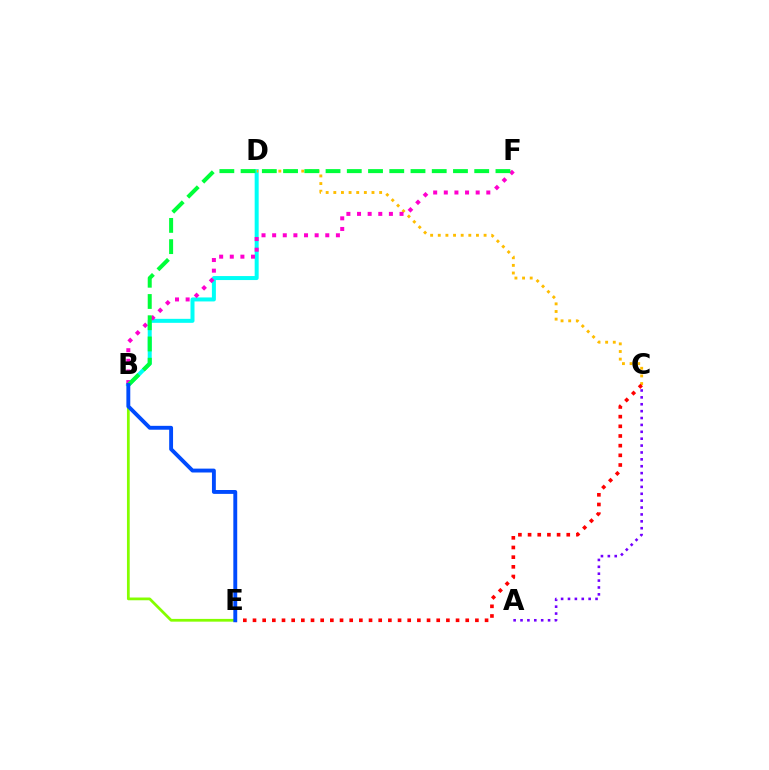{('B', 'D'): [{'color': '#00fff6', 'line_style': 'solid', 'thickness': 2.88}], ('C', 'D'): [{'color': '#ffbd00', 'line_style': 'dotted', 'thickness': 2.07}], ('B', 'E'): [{'color': '#84ff00', 'line_style': 'solid', 'thickness': 1.98}, {'color': '#004bff', 'line_style': 'solid', 'thickness': 2.8}], ('B', 'F'): [{'color': '#ff00cf', 'line_style': 'dotted', 'thickness': 2.89}, {'color': '#00ff39', 'line_style': 'dashed', 'thickness': 2.89}], ('A', 'C'): [{'color': '#7200ff', 'line_style': 'dotted', 'thickness': 1.87}], ('C', 'E'): [{'color': '#ff0000', 'line_style': 'dotted', 'thickness': 2.63}]}